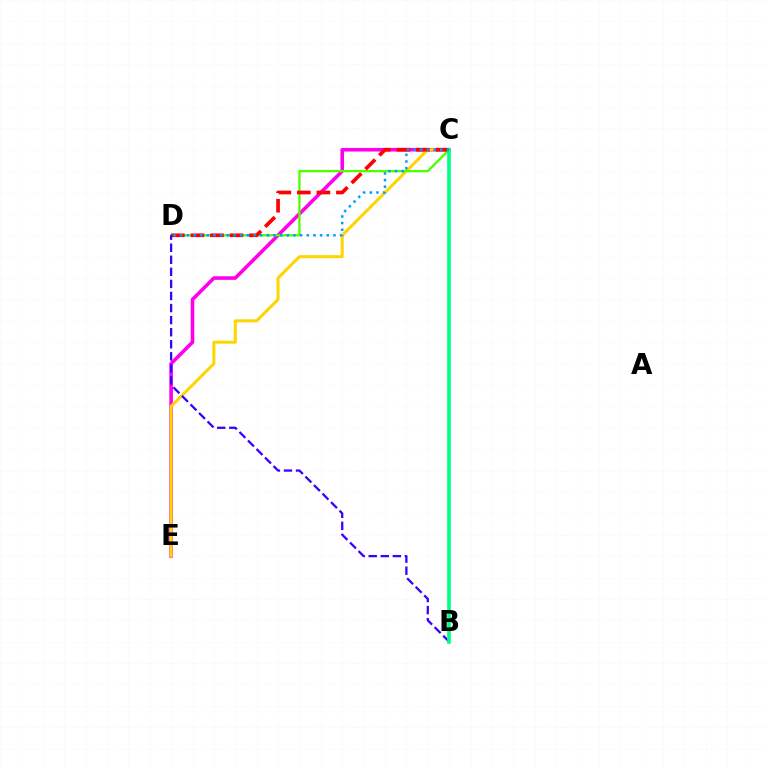{('C', 'E'): [{'color': '#ff00ed', 'line_style': 'solid', 'thickness': 2.59}, {'color': '#ffd500', 'line_style': 'solid', 'thickness': 2.17}], ('C', 'D'): [{'color': '#4fff00', 'line_style': 'solid', 'thickness': 1.67}, {'color': '#ff0000', 'line_style': 'dashed', 'thickness': 2.65}, {'color': '#009eff', 'line_style': 'dotted', 'thickness': 1.81}], ('B', 'D'): [{'color': '#3700ff', 'line_style': 'dashed', 'thickness': 1.64}], ('B', 'C'): [{'color': '#00ff86', 'line_style': 'solid', 'thickness': 2.64}]}